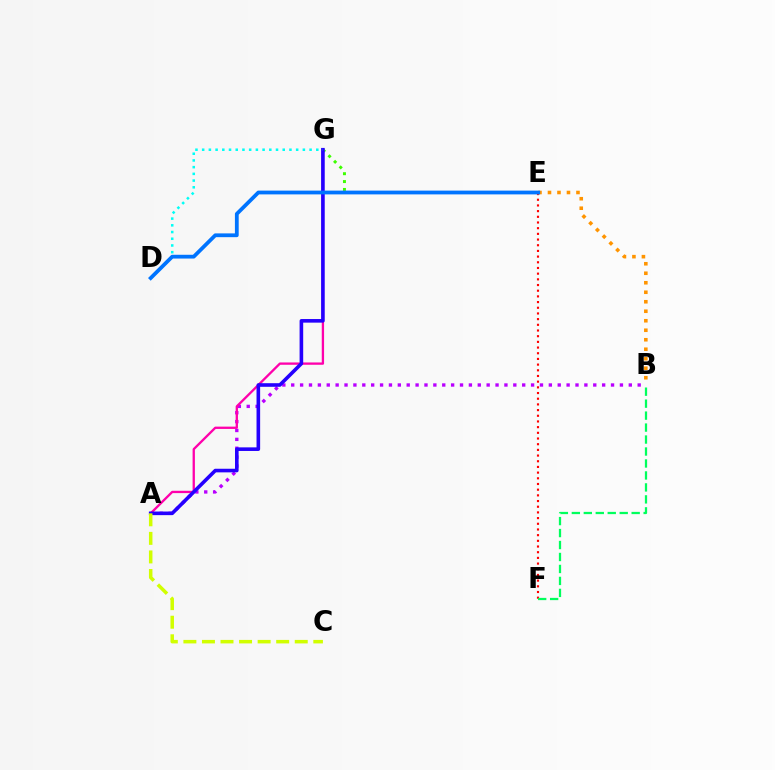{('E', 'F'): [{'color': '#ff0000', 'line_style': 'dotted', 'thickness': 1.54}], ('E', 'G'): [{'color': '#3dff00', 'line_style': 'dotted', 'thickness': 2.14}], ('A', 'B'): [{'color': '#b900ff', 'line_style': 'dotted', 'thickness': 2.41}], ('A', 'G'): [{'color': '#ff00ac', 'line_style': 'solid', 'thickness': 1.67}, {'color': '#2500ff', 'line_style': 'solid', 'thickness': 2.6}], ('B', 'E'): [{'color': '#ff9400', 'line_style': 'dotted', 'thickness': 2.58}], ('B', 'F'): [{'color': '#00ff5c', 'line_style': 'dashed', 'thickness': 1.63}], ('D', 'G'): [{'color': '#00fff6', 'line_style': 'dotted', 'thickness': 1.82}], ('D', 'E'): [{'color': '#0074ff', 'line_style': 'solid', 'thickness': 2.72}], ('A', 'C'): [{'color': '#d1ff00', 'line_style': 'dashed', 'thickness': 2.52}]}